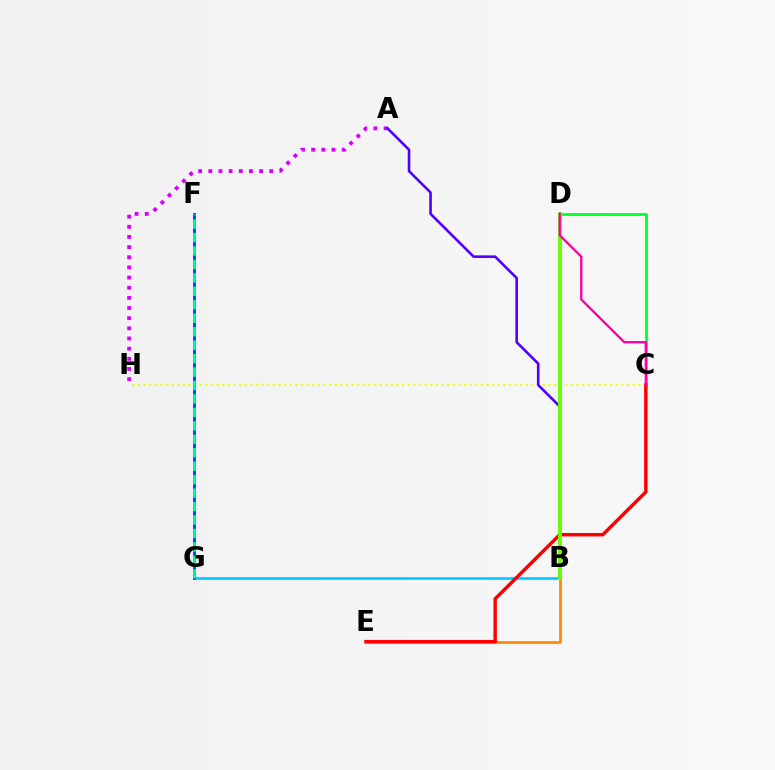{('C', 'D'): [{'color': '#00ff27', 'line_style': 'solid', 'thickness': 1.98}, {'color': '#ff00a0', 'line_style': 'solid', 'thickness': 1.68}], ('B', 'E'): [{'color': '#ff8800', 'line_style': 'solid', 'thickness': 1.95}], ('B', 'G'): [{'color': '#00c7ff', 'line_style': 'solid', 'thickness': 1.86}], ('C', 'H'): [{'color': '#eeff00', 'line_style': 'dotted', 'thickness': 1.53}], ('A', 'H'): [{'color': '#d600ff', 'line_style': 'dotted', 'thickness': 2.76}], ('A', 'B'): [{'color': '#4f00ff', 'line_style': 'solid', 'thickness': 1.87}], ('C', 'E'): [{'color': '#ff0000', 'line_style': 'solid', 'thickness': 2.48}], ('F', 'G'): [{'color': '#003fff', 'line_style': 'solid', 'thickness': 2.03}, {'color': '#00ffaf', 'line_style': 'dashed', 'thickness': 1.83}], ('B', 'D'): [{'color': '#66ff00', 'line_style': 'solid', 'thickness': 2.78}]}